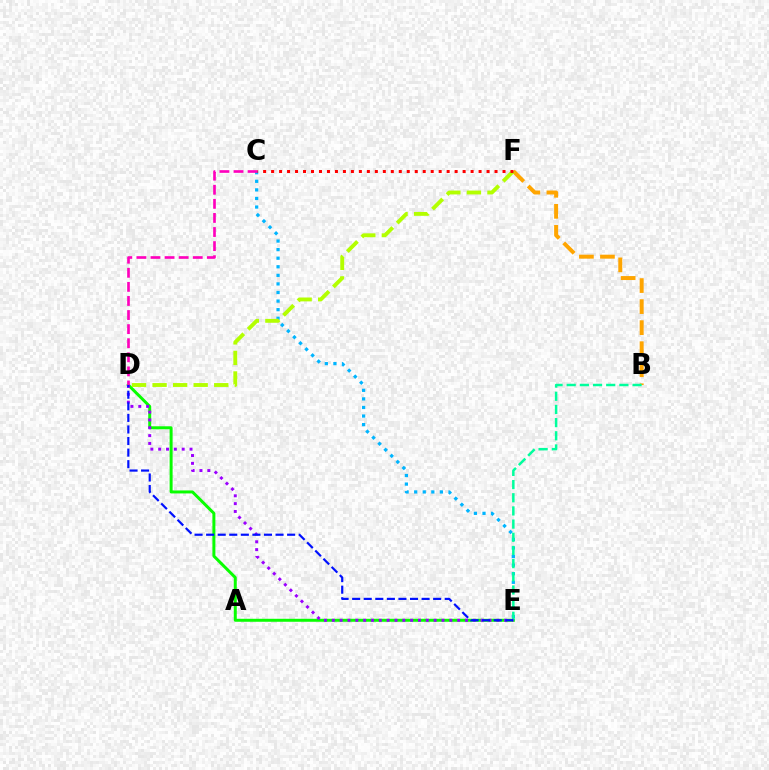{('D', 'E'): [{'color': '#08ff00', 'line_style': 'solid', 'thickness': 2.14}, {'color': '#9b00ff', 'line_style': 'dotted', 'thickness': 2.13}, {'color': '#0010ff', 'line_style': 'dashed', 'thickness': 1.57}], ('C', 'E'): [{'color': '#00b5ff', 'line_style': 'dotted', 'thickness': 2.33}], ('B', 'F'): [{'color': '#ffa500', 'line_style': 'dashed', 'thickness': 2.86}], ('C', 'D'): [{'color': '#ff00bd', 'line_style': 'dashed', 'thickness': 1.91}], ('B', 'E'): [{'color': '#00ff9d', 'line_style': 'dashed', 'thickness': 1.79}], ('D', 'F'): [{'color': '#b3ff00', 'line_style': 'dashed', 'thickness': 2.79}], ('C', 'F'): [{'color': '#ff0000', 'line_style': 'dotted', 'thickness': 2.17}]}